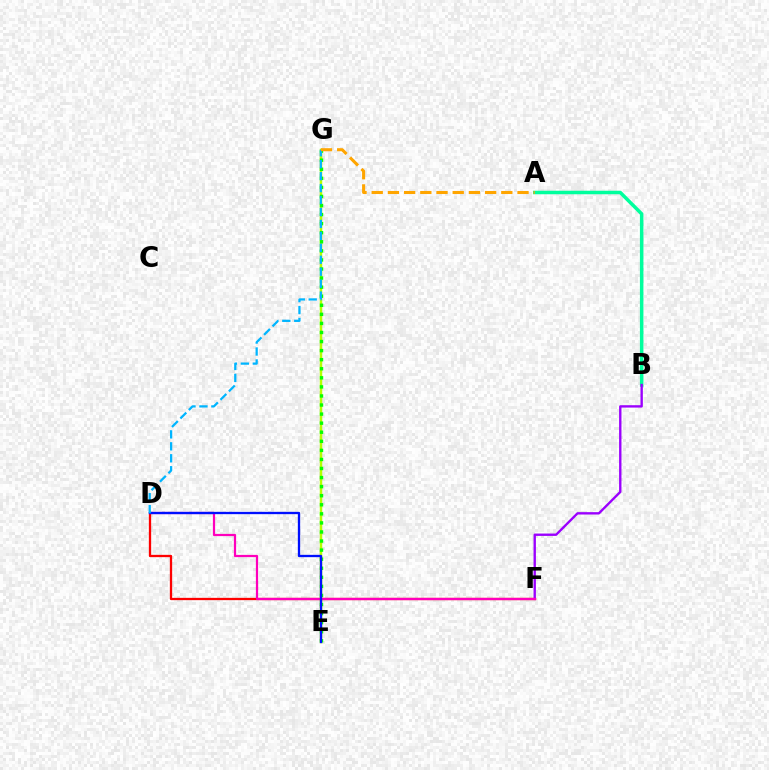{('A', 'B'): [{'color': '#00ff9d', 'line_style': 'solid', 'thickness': 2.52}], ('E', 'G'): [{'color': '#b3ff00', 'line_style': 'solid', 'thickness': 1.8}, {'color': '#08ff00', 'line_style': 'dotted', 'thickness': 2.46}], ('D', 'F'): [{'color': '#ff0000', 'line_style': 'solid', 'thickness': 1.65}, {'color': '#ff00bd', 'line_style': 'solid', 'thickness': 1.59}], ('B', 'F'): [{'color': '#9b00ff', 'line_style': 'solid', 'thickness': 1.7}], ('D', 'E'): [{'color': '#0010ff', 'line_style': 'solid', 'thickness': 1.67}], ('D', 'G'): [{'color': '#00b5ff', 'line_style': 'dashed', 'thickness': 1.62}], ('A', 'G'): [{'color': '#ffa500', 'line_style': 'dashed', 'thickness': 2.2}]}